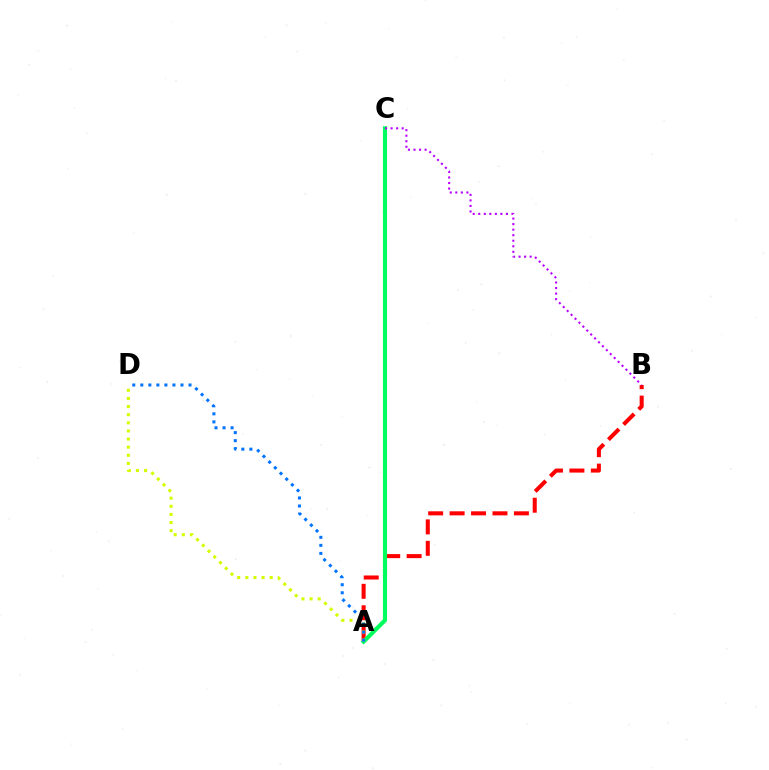{('A', 'B'): [{'color': '#ff0000', 'line_style': 'dashed', 'thickness': 2.91}], ('A', 'C'): [{'color': '#00ff5c', 'line_style': 'solid', 'thickness': 2.96}], ('A', 'D'): [{'color': '#d1ff00', 'line_style': 'dotted', 'thickness': 2.21}, {'color': '#0074ff', 'line_style': 'dotted', 'thickness': 2.18}], ('B', 'C'): [{'color': '#b900ff', 'line_style': 'dotted', 'thickness': 1.51}]}